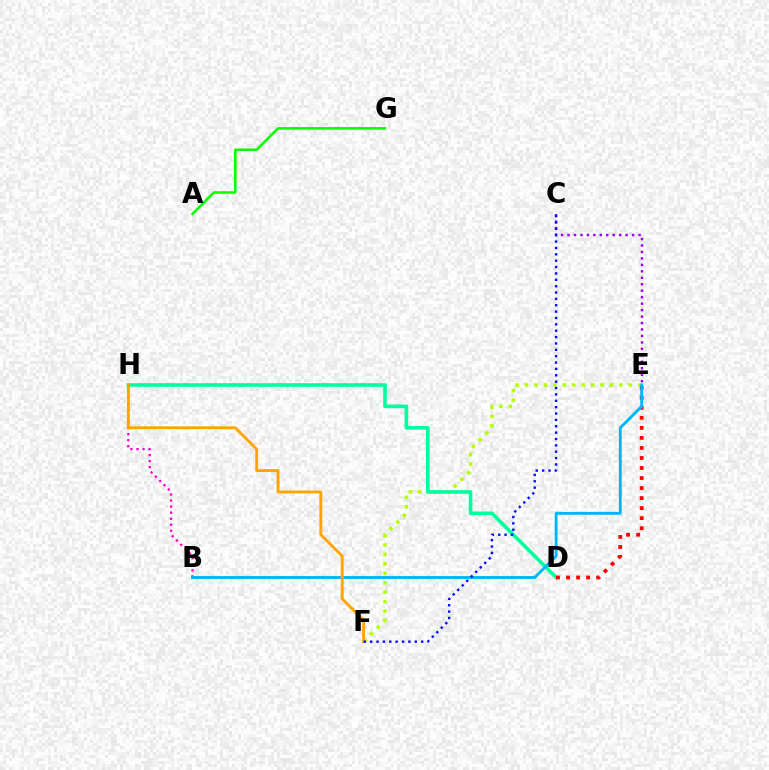{('E', 'F'): [{'color': '#b3ff00', 'line_style': 'dotted', 'thickness': 2.56}], ('D', 'H'): [{'color': '#00ff9d', 'line_style': 'solid', 'thickness': 2.62}], ('D', 'E'): [{'color': '#ff0000', 'line_style': 'dotted', 'thickness': 2.73}], ('A', 'G'): [{'color': '#08ff00', 'line_style': 'solid', 'thickness': 1.83}], ('C', 'E'): [{'color': '#9b00ff', 'line_style': 'dotted', 'thickness': 1.76}], ('B', 'H'): [{'color': '#ff00bd', 'line_style': 'dotted', 'thickness': 1.64}], ('B', 'E'): [{'color': '#00b5ff', 'line_style': 'solid', 'thickness': 2.06}], ('F', 'H'): [{'color': '#ffa500', 'line_style': 'solid', 'thickness': 2.06}], ('C', 'F'): [{'color': '#0010ff', 'line_style': 'dotted', 'thickness': 1.73}]}